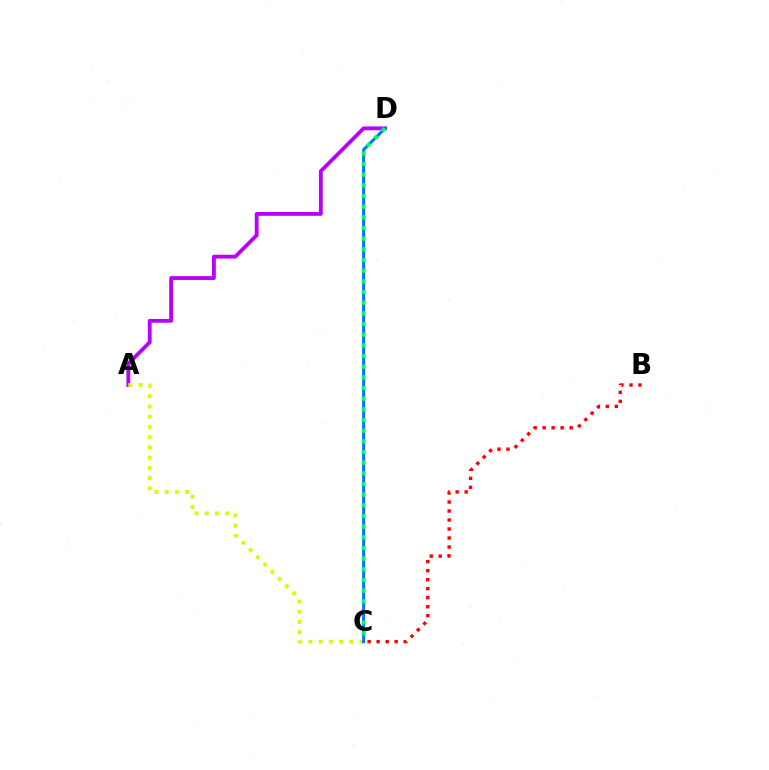{('A', 'D'): [{'color': '#b900ff', 'line_style': 'solid', 'thickness': 2.76}], ('A', 'C'): [{'color': '#d1ff00', 'line_style': 'dotted', 'thickness': 2.78}], ('C', 'D'): [{'color': '#0074ff', 'line_style': 'solid', 'thickness': 2.14}, {'color': '#00ff5c', 'line_style': 'dotted', 'thickness': 2.9}], ('B', 'C'): [{'color': '#ff0000', 'line_style': 'dotted', 'thickness': 2.45}]}